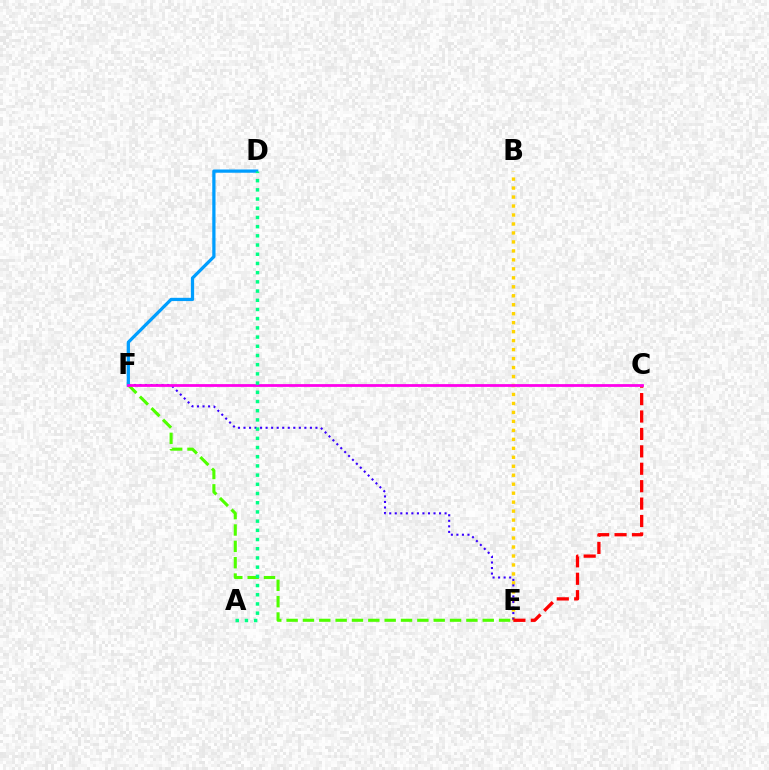{('E', 'F'): [{'color': '#4fff00', 'line_style': 'dashed', 'thickness': 2.22}, {'color': '#3700ff', 'line_style': 'dotted', 'thickness': 1.5}], ('B', 'E'): [{'color': '#ffd500', 'line_style': 'dotted', 'thickness': 2.44}], ('D', 'F'): [{'color': '#009eff', 'line_style': 'solid', 'thickness': 2.34}], ('C', 'E'): [{'color': '#ff0000', 'line_style': 'dashed', 'thickness': 2.37}], ('C', 'F'): [{'color': '#ff00ed', 'line_style': 'solid', 'thickness': 1.99}], ('A', 'D'): [{'color': '#00ff86', 'line_style': 'dotted', 'thickness': 2.5}]}